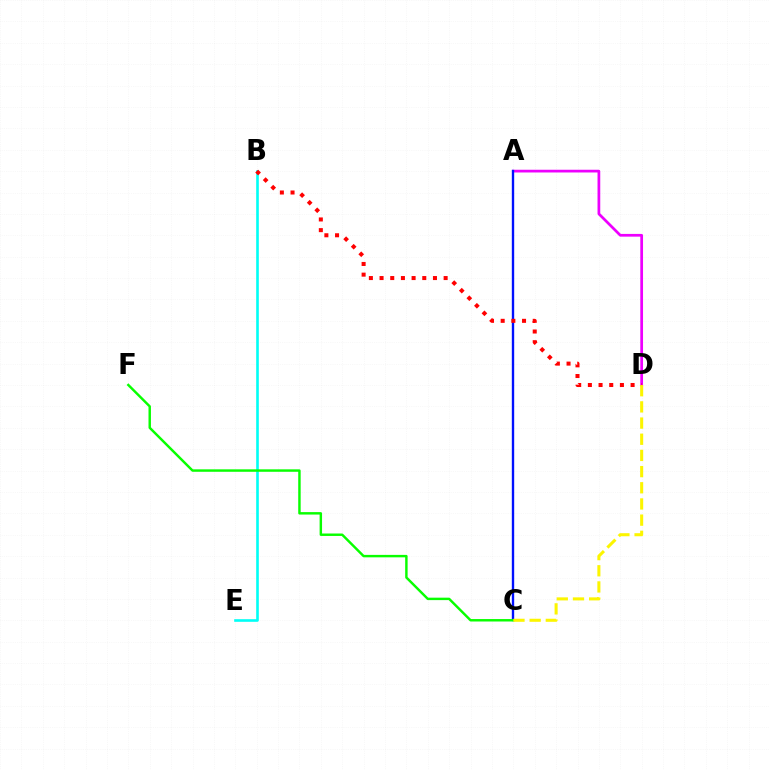{('B', 'E'): [{'color': '#00fff6', 'line_style': 'solid', 'thickness': 1.89}], ('A', 'D'): [{'color': '#ee00ff', 'line_style': 'solid', 'thickness': 1.97}], ('A', 'C'): [{'color': '#0010ff', 'line_style': 'solid', 'thickness': 1.7}], ('B', 'D'): [{'color': '#ff0000', 'line_style': 'dotted', 'thickness': 2.9}], ('C', 'F'): [{'color': '#08ff00', 'line_style': 'solid', 'thickness': 1.76}], ('C', 'D'): [{'color': '#fcf500', 'line_style': 'dashed', 'thickness': 2.2}]}